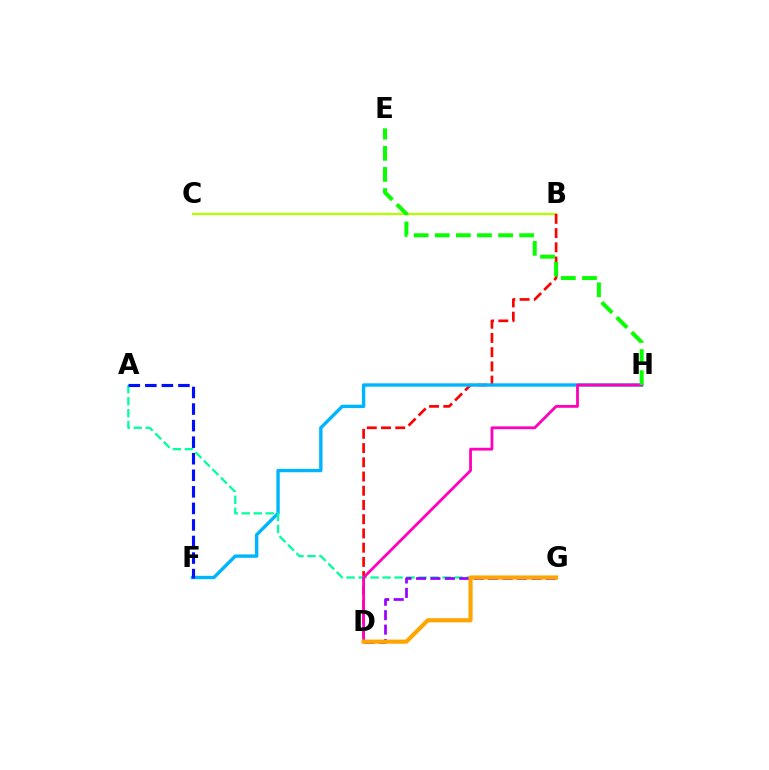{('B', 'C'): [{'color': '#b3ff00', 'line_style': 'solid', 'thickness': 1.61}], ('B', 'D'): [{'color': '#ff0000', 'line_style': 'dashed', 'thickness': 1.93}], ('F', 'H'): [{'color': '#00b5ff', 'line_style': 'solid', 'thickness': 2.43}], ('A', 'G'): [{'color': '#00ff9d', 'line_style': 'dashed', 'thickness': 1.63}], ('D', 'G'): [{'color': '#9b00ff', 'line_style': 'dashed', 'thickness': 1.96}, {'color': '#ffa500', 'line_style': 'solid', 'thickness': 2.98}], ('D', 'H'): [{'color': '#ff00bd', 'line_style': 'solid', 'thickness': 2.01}], ('E', 'H'): [{'color': '#08ff00', 'line_style': 'dashed', 'thickness': 2.87}], ('A', 'F'): [{'color': '#0010ff', 'line_style': 'dashed', 'thickness': 2.25}]}